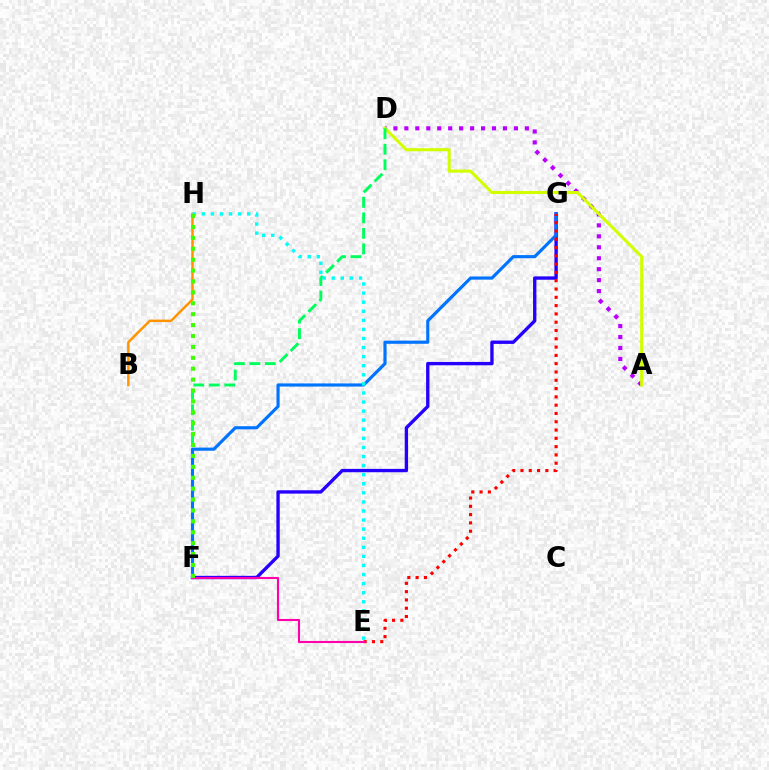{('B', 'H'): [{'color': '#ff9400', 'line_style': 'solid', 'thickness': 1.77}], ('F', 'G'): [{'color': '#2500ff', 'line_style': 'solid', 'thickness': 2.41}, {'color': '#0074ff', 'line_style': 'solid', 'thickness': 2.26}], ('A', 'D'): [{'color': '#b900ff', 'line_style': 'dotted', 'thickness': 2.98}, {'color': '#d1ff00', 'line_style': 'solid', 'thickness': 2.21}], ('D', 'F'): [{'color': '#00ff5c', 'line_style': 'dashed', 'thickness': 2.1}], ('E', 'G'): [{'color': '#ff0000', 'line_style': 'dotted', 'thickness': 2.25}], ('E', 'F'): [{'color': '#ff00ac', 'line_style': 'solid', 'thickness': 1.53}], ('E', 'H'): [{'color': '#00fff6', 'line_style': 'dotted', 'thickness': 2.47}], ('F', 'H'): [{'color': '#3dff00', 'line_style': 'dotted', 'thickness': 2.96}]}